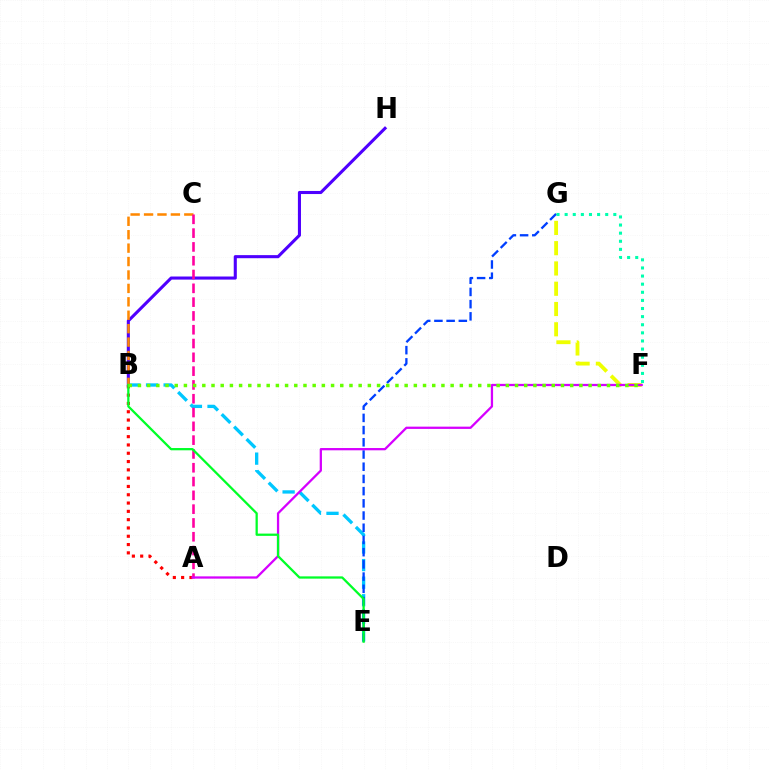{('B', 'E'): [{'color': '#00c7ff', 'line_style': 'dashed', 'thickness': 2.39}, {'color': '#00ff27', 'line_style': 'solid', 'thickness': 1.63}], ('B', 'H'): [{'color': '#4f00ff', 'line_style': 'solid', 'thickness': 2.22}], ('F', 'G'): [{'color': '#eeff00', 'line_style': 'dashed', 'thickness': 2.75}, {'color': '#00ffaf', 'line_style': 'dotted', 'thickness': 2.2}], ('A', 'B'): [{'color': '#ff0000', 'line_style': 'dotted', 'thickness': 2.26}], ('B', 'C'): [{'color': '#ff8800', 'line_style': 'dashed', 'thickness': 1.82}], ('A', 'C'): [{'color': '#ff00a0', 'line_style': 'dashed', 'thickness': 1.87}], ('E', 'G'): [{'color': '#003fff', 'line_style': 'dashed', 'thickness': 1.66}], ('A', 'F'): [{'color': '#d600ff', 'line_style': 'solid', 'thickness': 1.64}], ('B', 'F'): [{'color': '#66ff00', 'line_style': 'dotted', 'thickness': 2.5}]}